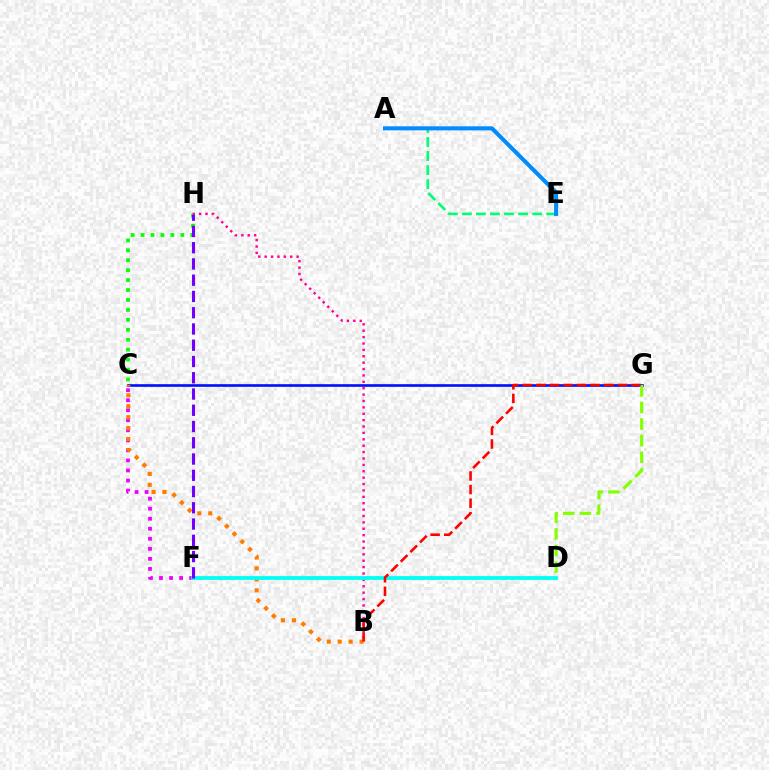{('B', 'H'): [{'color': '#ff0094', 'line_style': 'dotted', 'thickness': 1.74}], ('D', 'F'): [{'color': '#fcf500', 'line_style': 'dotted', 'thickness': 2.21}, {'color': '#00fff6', 'line_style': 'solid', 'thickness': 2.72}], ('C', 'G'): [{'color': '#0010ff', 'line_style': 'solid', 'thickness': 1.9}], ('C', 'F'): [{'color': '#ee00ff', 'line_style': 'dotted', 'thickness': 2.73}], ('B', 'C'): [{'color': '#ff7c00', 'line_style': 'dotted', 'thickness': 2.97}], ('C', 'H'): [{'color': '#08ff00', 'line_style': 'dotted', 'thickness': 2.7}], ('F', 'H'): [{'color': '#7200ff', 'line_style': 'dashed', 'thickness': 2.21}], ('A', 'E'): [{'color': '#00ff74', 'line_style': 'dashed', 'thickness': 1.91}, {'color': '#008cff', 'line_style': 'solid', 'thickness': 2.93}], ('D', 'G'): [{'color': '#84ff00', 'line_style': 'dashed', 'thickness': 2.26}], ('B', 'G'): [{'color': '#ff0000', 'line_style': 'dashed', 'thickness': 1.85}]}